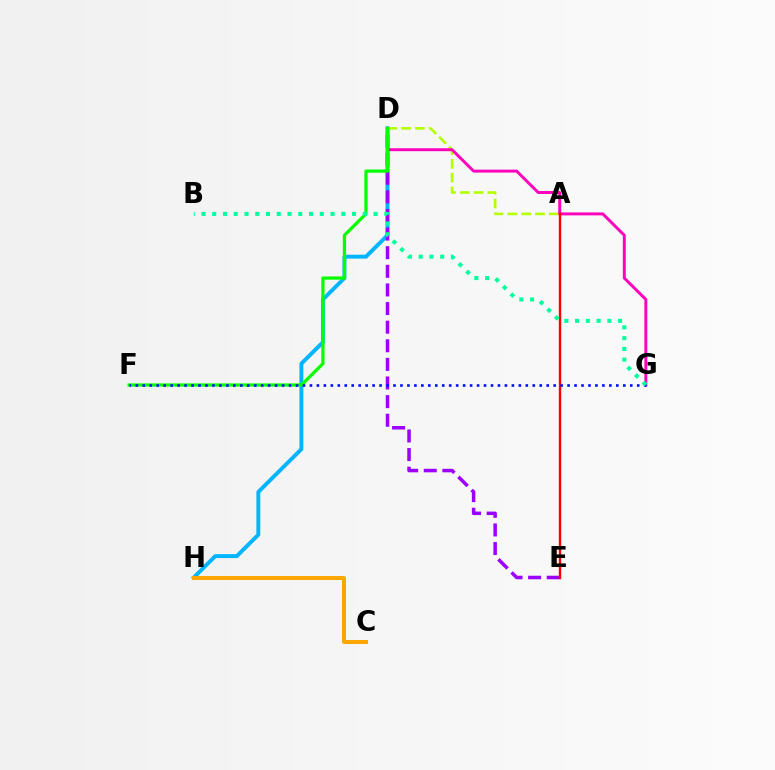{('D', 'H'): [{'color': '#00b5ff', 'line_style': 'solid', 'thickness': 2.82}], ('D', 'E'): [{'color': '#9b00ff', 'line_style': 'dashed', 'thickness': 2.53}], ('A', 'D'): [{'color': '#b3ff00', 'line_style': 'dashed', 'thickness': 1.87}], ('D', 'G'): [{'color': '#ff00bd', 'line_style': 'solid', 'thickness': 2.12}], ('D', 'F'): [{'color': '#08ff00', 'line_style': 'solid', 'thickness': 2.33}], ('C', 'H'): [{'color': '#ffa500', 'line_style': 'solid', 'thickness': 2.85}], ('A', 'E'): [{'color': '#ff0000', 'line_style': 'solid', 'thickness': 1.72}], ('F', 'G'): [{'color': '#0010ff', 'line_style': 'dotted', 'thickness': 1.89}], ('B', 'G'): [{'color': '#00ff9d', 'line_style': 'dotted', 'thickness': 2.92}]}